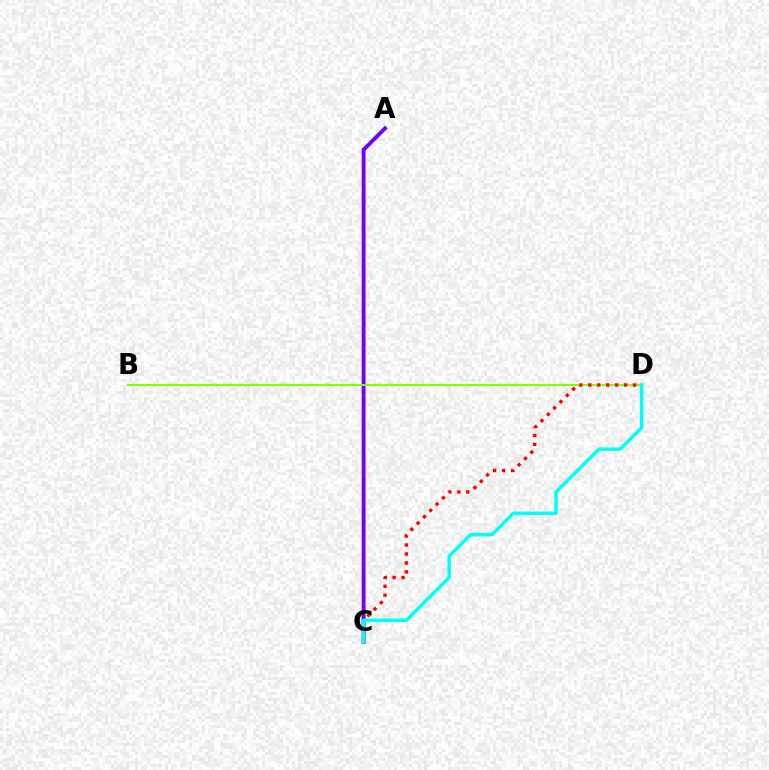{('A', 'C'): [{'color': '#7200ff', 'line_style': 'solid', 'thickness': 2.79}], ('B', 'D'): [{'color': '#84ff00', 'line_style': 'solid', 'thickness': 1.52}], ('C', 'D'): [{'color': '#ff0000', 'line_style': 'dotted', 'thickness': 2.43}, {'color': '#00fff6', 'line_style': 'solid', 'thickness': 2.49}]}